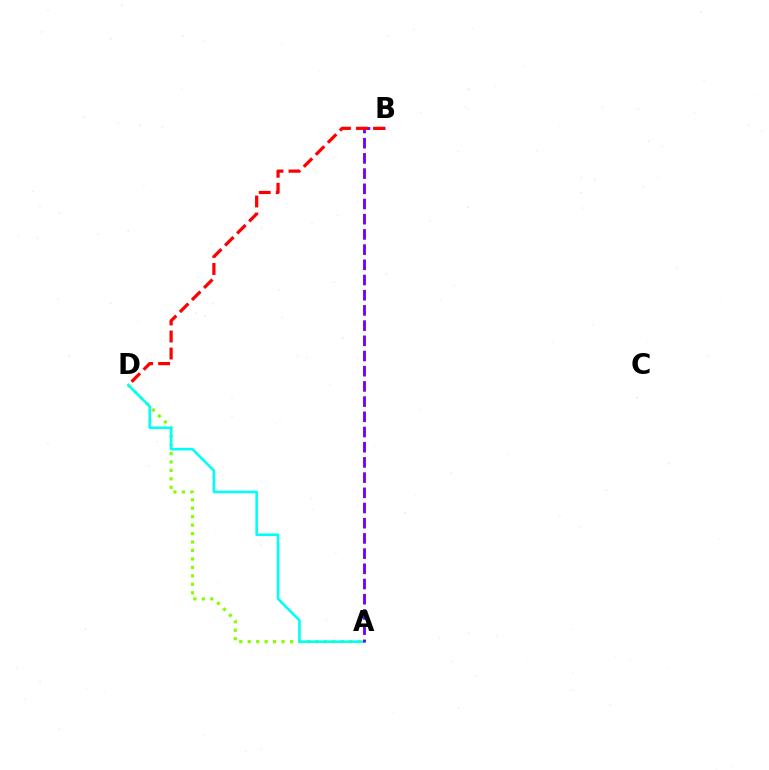{('A', 'D'): [{'color': '#84ff00', 'line_style': 'dotted', 'thickness': 2.3}, {'color': '#00fff6', 'line_style': 'solid', 'thickness': 1.87}], ('A', 'B'): [{'color': '#7200ff', 'line_style': 'dashed', 'thickness': 2.06}], ('B', 'D'): [{'color': '#ff0000', 'line_style': 'dashed', 'thickness': 2.32}]}